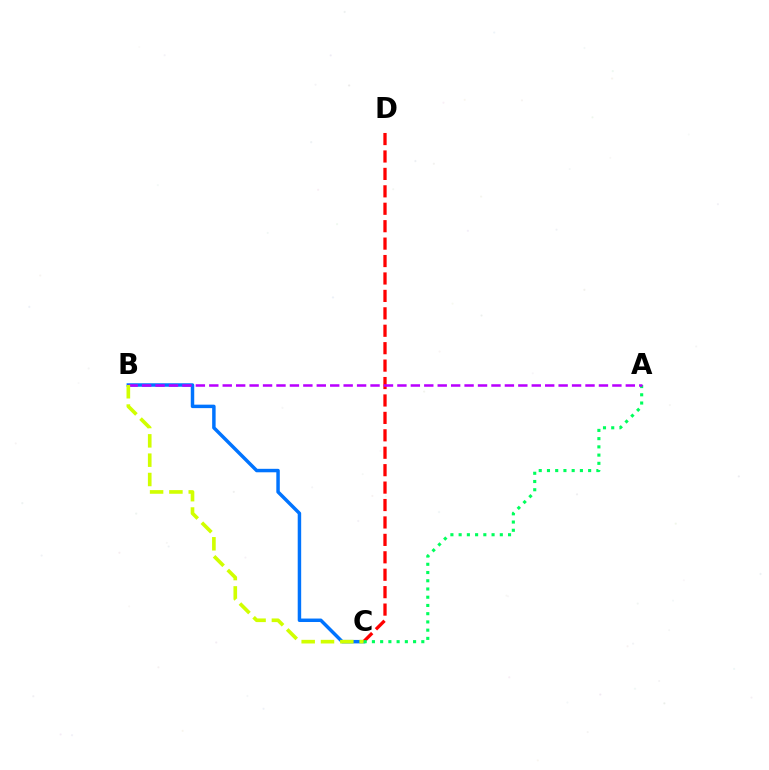{('B', 'C'): [{'color': '#0074ff', 'line_style': 'solid', 'thickness': 2.5}, {'color': '#d1ff00', 'line_style': 'dashed', 'thickness': 2.62}], ('C', 'D'): [{'color': '#ff0000', 'line_style': 'dashed', 'thickness': 2.37}], ('A', 'C'): [{'color': '#00ff5c', 'line_style': 'dotted', 'thickness': 2.24}], ('A', 'B'): [{'color': '#b900ff', 'line_style': 'dashed', 'thickness': 1.83}]}